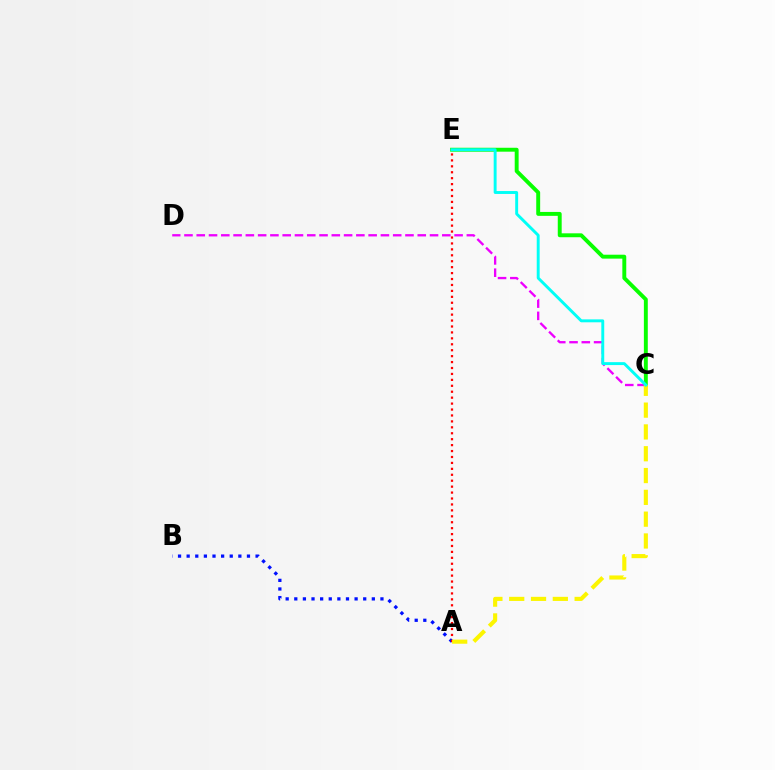{('C', 'D'): [{'color': '#ee00ff', 'line_style': 'dashed', 'thickness': 1.67}], ('A', 'B'): [{'color': '#0010ff', 'line_style': 'dotted', 'thickness': 2.34}], ('C', 'E'): [{'color': '#08ff00', 'line_style': 'solid', 'thickness': 2.82}, {'color': '#00fff6', 'line_style': 'solid', 'thickness': 2.1}], ('A', 'E'): [{'color': '#ff0000', 'line_style': 'dotted', 'thickness': 1.61}], ('A', 'C'): [{'color': '#fcf500', 'line_style': 'dashed', 'thickness': 2.96}]}